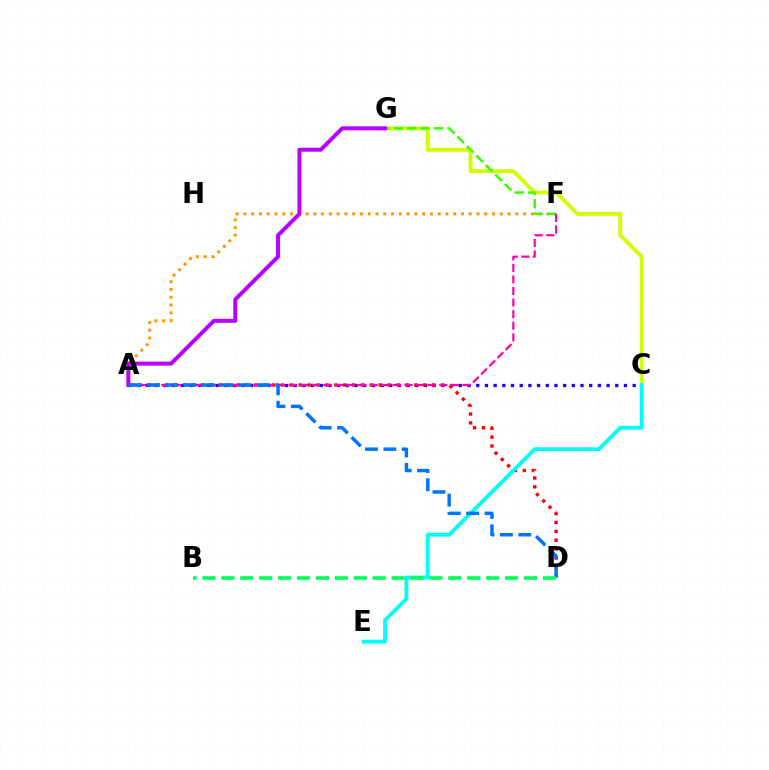{('A', 'C'): [{'color': '#2500ff', 'line_style': 'dotted', 'thickness': 2.36}], ('A', 'F'): [{'color': '#ff9400', 'line_style': 'dotted', 'thickness': 2.11}, {'color': '#ff00ac', 'line_style': 'dashed', 'thickness': 1.57}], ('C', 'G'): [{'color': '#d1ff00', 'line_style': 'solid', 'thickness': 2.79}], ('A', 'D'): [{'color': '#ff0000', 'line_style': 'dotted', 'thickness': 2.42}, {'color': '#0074ff', 'line_style': 'dashed', 'thickness': 2.5}], ('C', 'E'): [{'color': '#00fff6', 'line_style': 'solid', 'thickness': 2.76}], ('F', 'G'): [{'color': '#3dff00', 'line_style': 'dashed', 'thickness': 1.82}], ('A', 'G'): [{'color': '#b900ff', 'line_style': 'solid', 'thickness': 2.86}], ('B', 'D'): [{'color': '#00ff5c', 'line_style': 'dashed', 'thickness': 2.57}]}